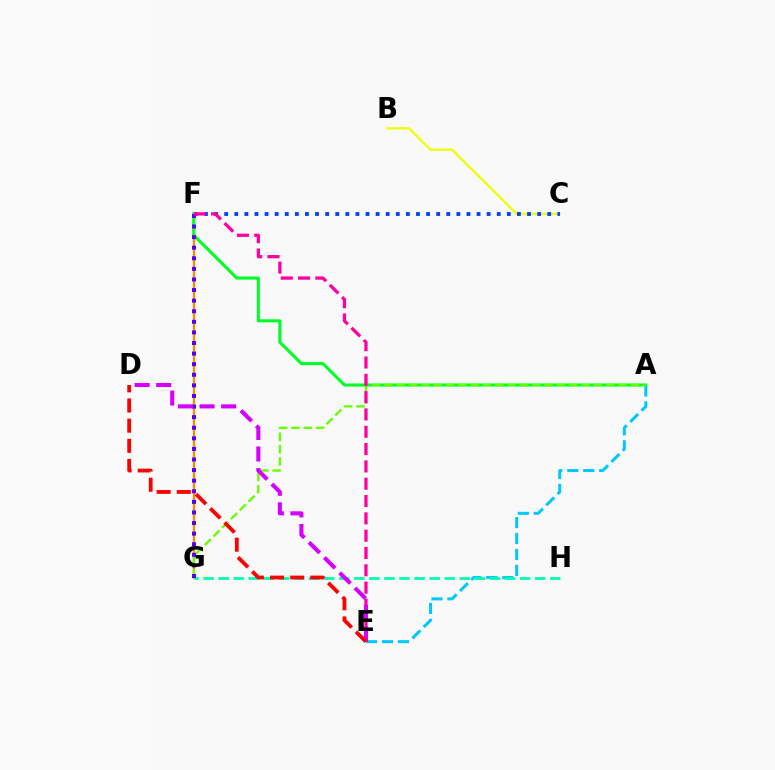{('F', 'G'): [{'color': '#ff8800', 'line_style': 'solid', 'thickness': 1.65}, {'color': '#4f00ff', 'line_style': 'dotted', 'thickness': 2.88}], ('B', 'C'): [{'color': '#eeff00', 'line_style': 'solid', 'thickness': 1.61}], ('A', 'E'): [{'color': '#00c7ff', 'line_style': 'dashed', 'thickness': 2.16}], ('G', 'H'): [{'color': '#00ffaf', 'line_style': 'dashed', 'thickness': 2.05}], ('A', 'F'): [{'color': '#00ff27', 'line_style': 'solid', 'thickness': 2.21}], ('C', 'F'): [{'color': '#003fff', 'line_style': 'dotted', 'thickness': 2.74}], ('A', 'G'): [{'color': '#66ff00', 'line_style': 'dashed', 'thickness': 1.67}], ('E', 'F'): [{'color': '#ff00a0', 'line_style': 'dashed', 'thickness': 2.35}], ('D', 'E'): [{'color': '#d600ff', 'line_style': 'dashed', 'thickness': 2.93}, {'color': '#ff0000', 'line_style': 'dashed', 'thickness': 2.74}]}